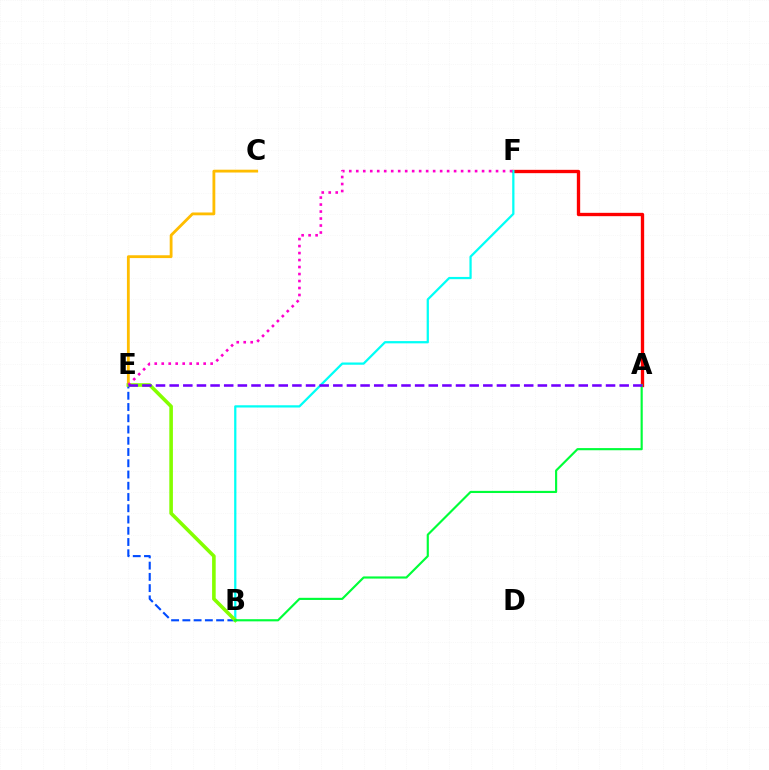{('C', 'E'): [{'color': '#ffbd00', 'line_style': 'solid', 'thickness': 2.03}], ('B', 'E'): [{'color': '#004bff', 'line_style': 'dashed', 'thickness': 1.53}, {'color': '#84ff00', 'line_style': 'solid', 'thickness': 2.59}], ('A', 'F'): [{'color': '#ff0000', 'line_style': 'solid', 'thickness': 2.4}], ('B', 'F'): [{'color': '#00fff6', 'line_style': 'solid', 'thickness': 1.62}], ('E', 'F'): [{'color': '#ff00cf', 'line_style': 'dotted', 'thickness': 1.9}], ('A', 'B'): [{'color': '#00ff39', 'line_style': 'solid', 'thickness': 1.55}], ('A', 'E'): [{'color': '#7200ff', 'line_style': 'dashed', 'thickness': 1.85}]}